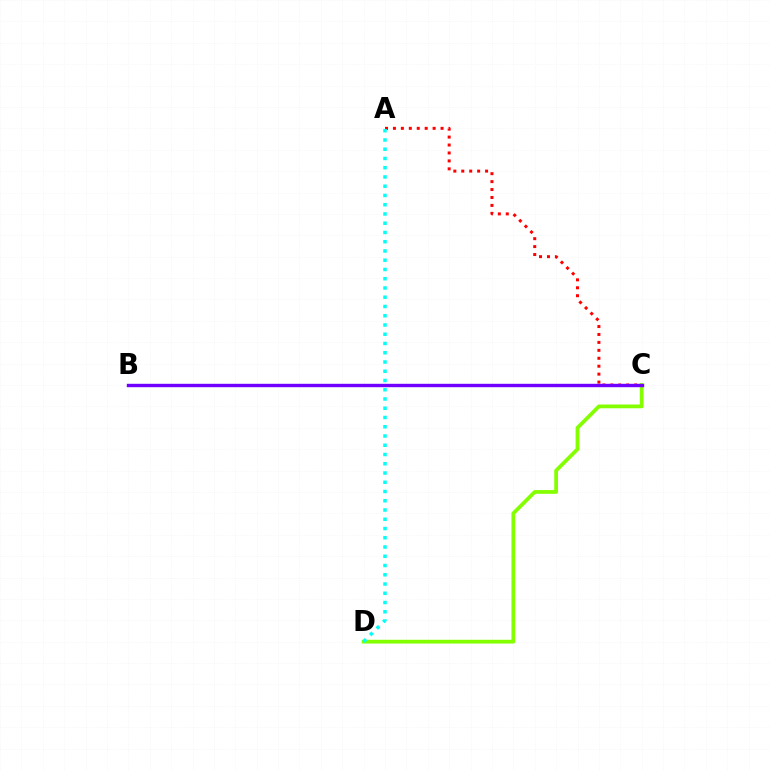{('A', 'C'): [{'color': '#ff0000', 'line_style': 'dotted', 'thickness': 2.16}], ('C', 'D'): [{'color': '#84ff00', 'line_style': 'solid', 'thickness': 2.71}], ('B', 'C'): [{'color': '#7200ff', 'line_style': 'solid', 'thickness': 2.44}], ('A', 'D'): [{'color': '#00fff6', 'line_style': 'dotted', 'thickness': 2.51}]}